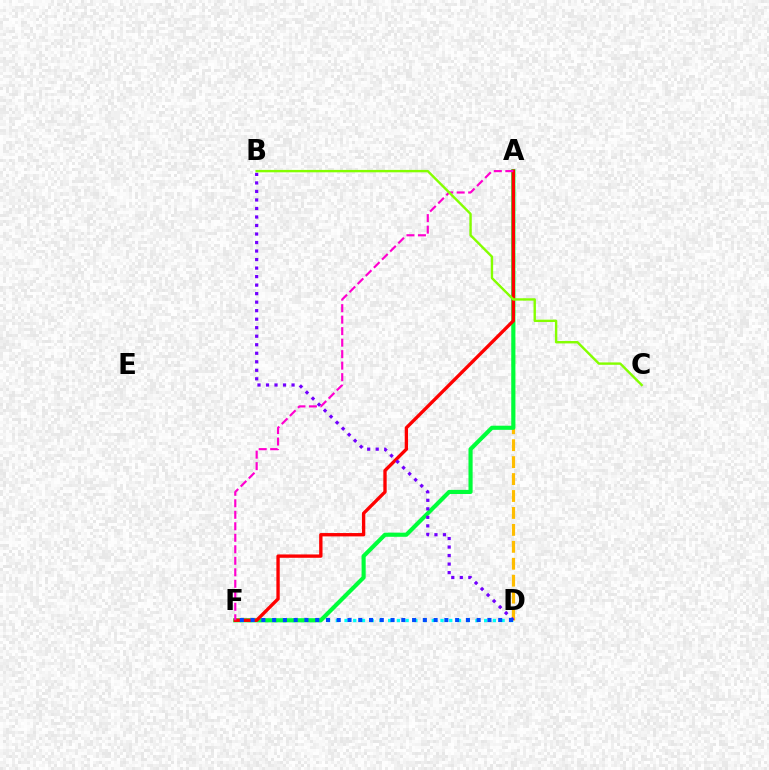{('D', 'F'): [{'color': '#00fff6', 'line_style': 'dotted', 'thickness': 2.37}, {'color': '#004bff', 'line_style': 'dotted', 'thickness': 2.92}], ('A', 'D'): [{'color': '#ffbd00', 'line_style': 'dashed', 'thickness': 2.3}], ('A', 'F'): [{'color': '#00ff39', 'line_style': 'solid', 'thickness': 2.98}, {'color': '#ff0000', 'line_style': 'solid', 'thickness': 2.41}, {'color': '#ff00cf', 'line_style': 'dashed', 'thickness': 1.56}], ('B', 'D'): [{'color': '#7200ff', 'line_style': 'dotted', 'thickness': 2.31}], ('B', 'C'): [{'color': '#84ff00', 'line_style': 'solid', 'thickness': 1.73}]}